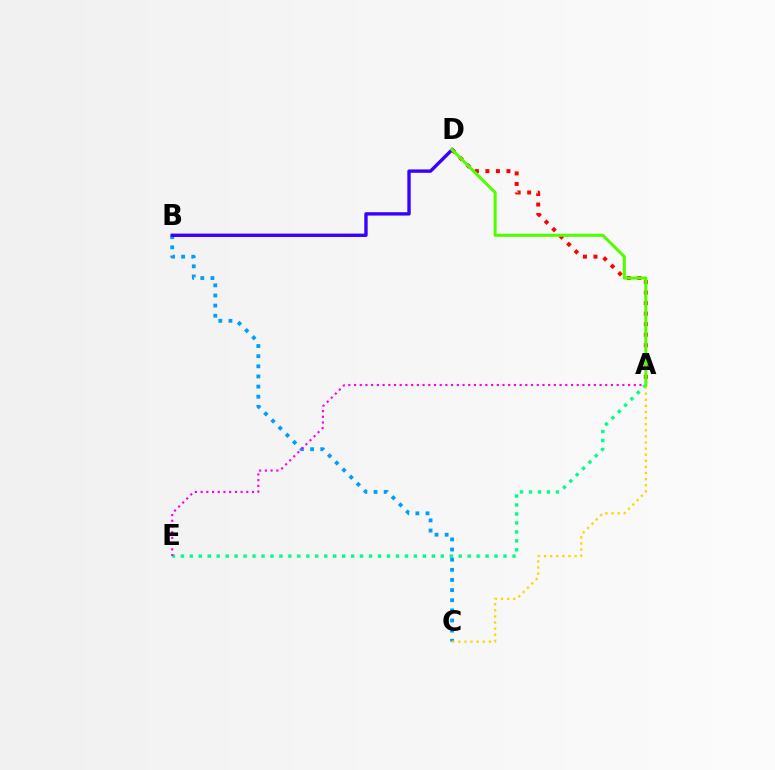{('A', 'E'): [{'color': '#00ff86', 'line_style': 'dotted', 'thickness': 2.44}, {'color': '#ff00ed', 'line_style': 'dotted', 'thickness': 1.55}], ('A', 'D'): [{'color': '#ff0000', 'line_style': 'dotted', 'thickness': 2.86}, {'color': '#4fff00', 'line_style': 'solid', 'thickness': 2.19}], ('B', 'C'): [{'color': '#009eff', 'line_style': 'dotted', 'thickness': 2.75}], ('B', 'D'): [{'color': '#3700ff', 'line_style': 'solid', 'thickness': 2.42}], ('A', 'C'): [{'color': '#ffd500', 'line_style': 'dotted', 'thickness': 1.66}]}